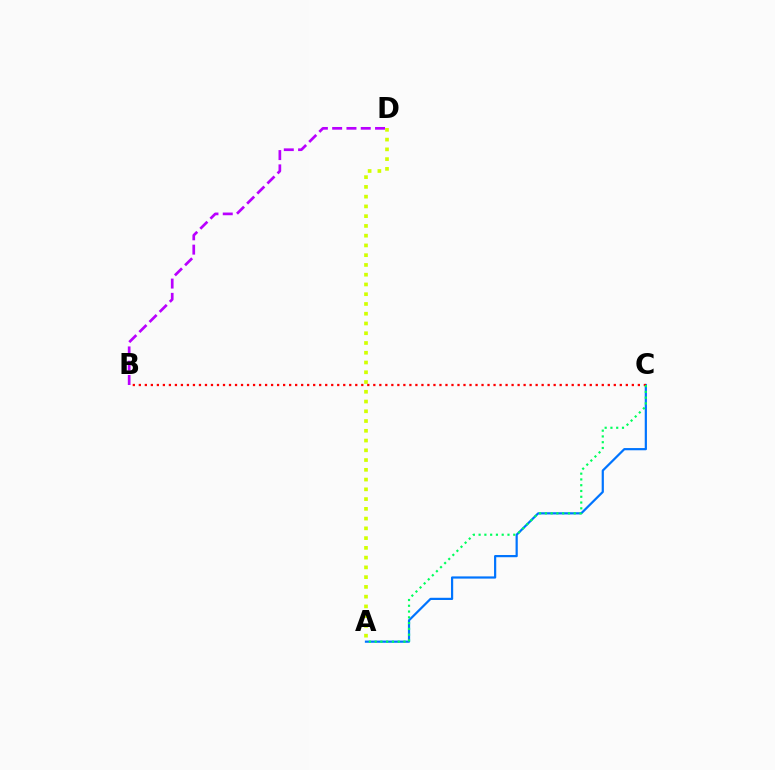{('B', 'D'): [{'color': '#b900ff', 'line_style': 'dashed', 'thickness': 1.94}], ('A', 'C'): [{'color': '#0074ff', 'line_style': 'solid', 'thickness': 1.59}, {'color': '#00ff5c', 'line_style': 'dotted', 'thickness': 1.57}], ('A', 'D'): [{'color': '#d1ff00', 'line_style': 'dotted', 'thickness': 2.65}], ('B', 'C'): [{'color': '#ff0000', 'line_style': 'dotted', 'thickness': 1.63}]}